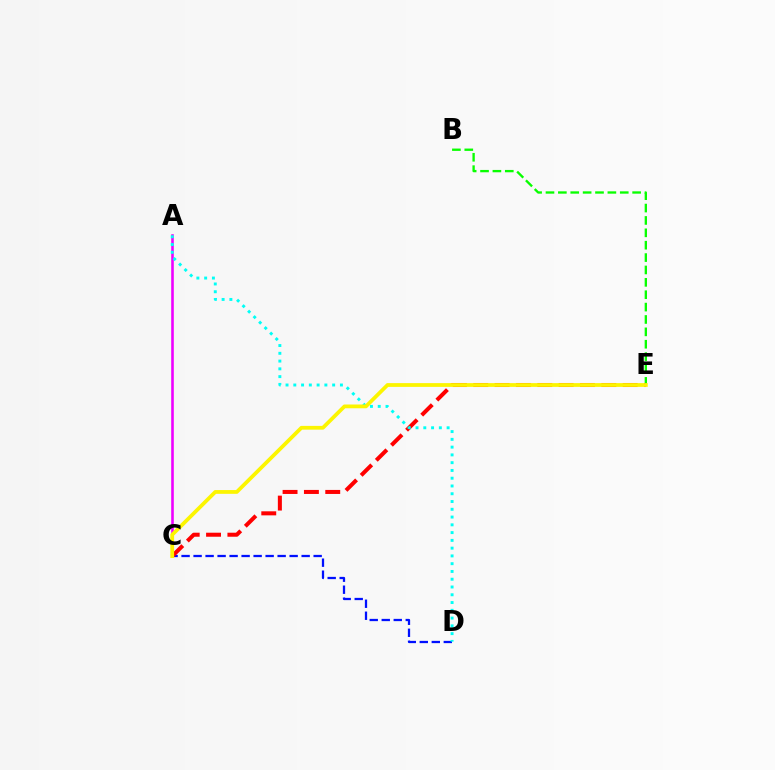{('A', 'C'): [{'color': '#ee00ff', 'line_style': 'solid', 'thickness': 1.86}], ('C', 'D'): [{'color': '#0010ff', 'line_style': 'dashed', 'thickness': 1.63}], ('B', 'E'): [{'color': '#08ff00', 'line_style': 'dashed', 'thickness': 1.68}], ('C', 'E'): [{'color': '#ff0000', 'line_style': 'dashed', 'thickness': 2.9}, {'color': '#fcf500', 'line_style': 'solid', 'thickness': 2.72}], ('A', 'D'): [{'color': '#00fff6', 'line_style': 'dotted', 'thickness': 2.11}]}